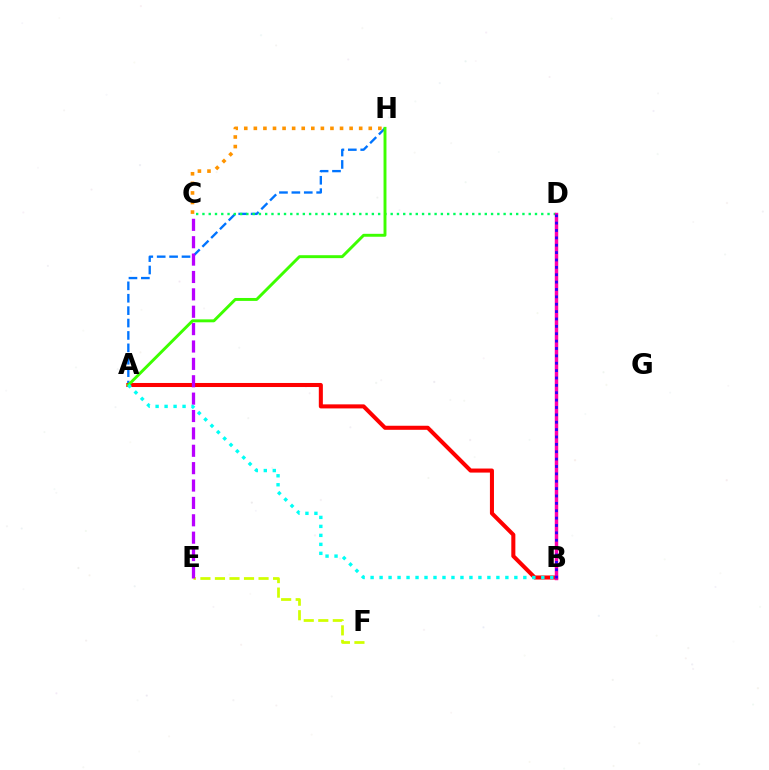{('A', 'H'): [{'color': '#0074ff', 'line_style': 'dashed', 'thickness': 1.69}, {'color': '#3dff00', 'line_style': 'solid', 'thickness': 2.11}], ('A', 'B'): [{'color': '#ff0000', 'line_style': 'solid', 'thickness': 2.92}, {'color': '#00fff6', 'line_style': 'dotted', 'thickness': 2.44}], ('C', 'D'): [{'color': '#00ff5c', 'line_style': 'dotted', 'thickness': 1.7}], ('B', 'D'): [{'color': '#ff00ac', 'line_style': 'solid', 'thickness': 2.48}, {'color': '#2500ff', 'line_style': 'dotted', 'thickness': 2.0}], ('E', 'F'): [{'color': '#d1ff00', 'line_style': 'dashed', 'thickness': 1.97}], ('C', 'H'): [{'color': '#ff9400', 'line_style': 'dotted', 'thickness': 2.6}], ('C', 'E'): [{'color': '#b900ff', 'line_style': 'dashed', 'thickness': 2.36}]}